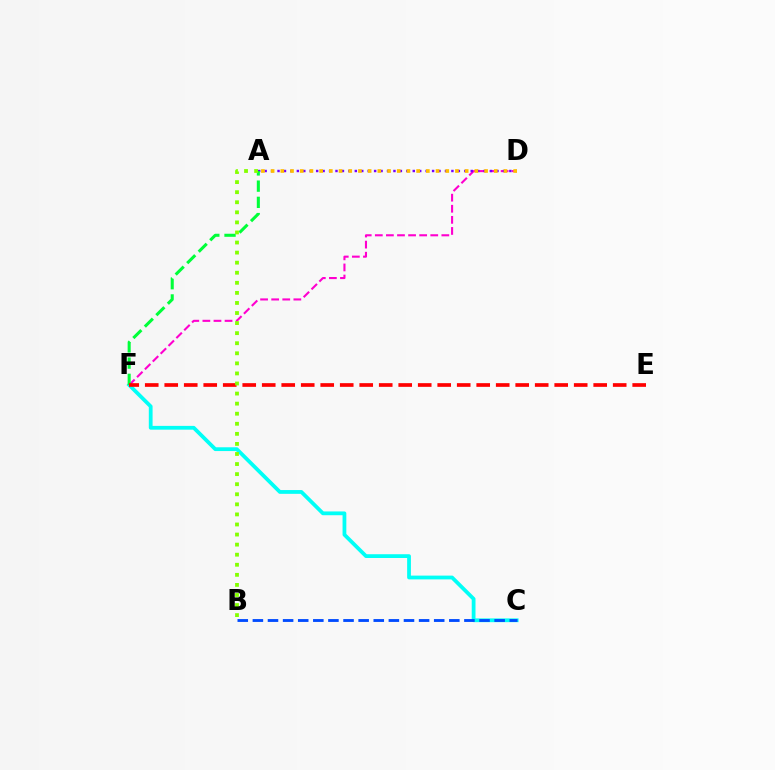{('D', 'F'): [{'color': '#ff00cf', 'line_style': 'dashed', 'thickness': 1.51}], ('C', 'F'): [{'color': '#00fff6', 'line_style': 'solid', 'thickness': 2.72}], ('B', 'C'): [{'color': '#004bff', 'line_style': 'dashed', 'thickness': 2.05}], ('A', 'D'): [{'color': '#7200ff', 'line_style': 'dotted', 'thickness': 1.75}, {'color': '#ffbd00', 'line_style': 'dotted', 'thickness': 2.64}], ('A', 'F'): [{'color': '#00ff39', 'line_style': 'dashed', 'thickness': 2.2}], ('E', 'F'): [{'color': '#ff0000', 'line_style': 'dashed', 'thickness': 2.65}], ('A', 'B'): [{'color': '#84ff00', 'line_style': 'dotted', 'thickness': 2.74}]}